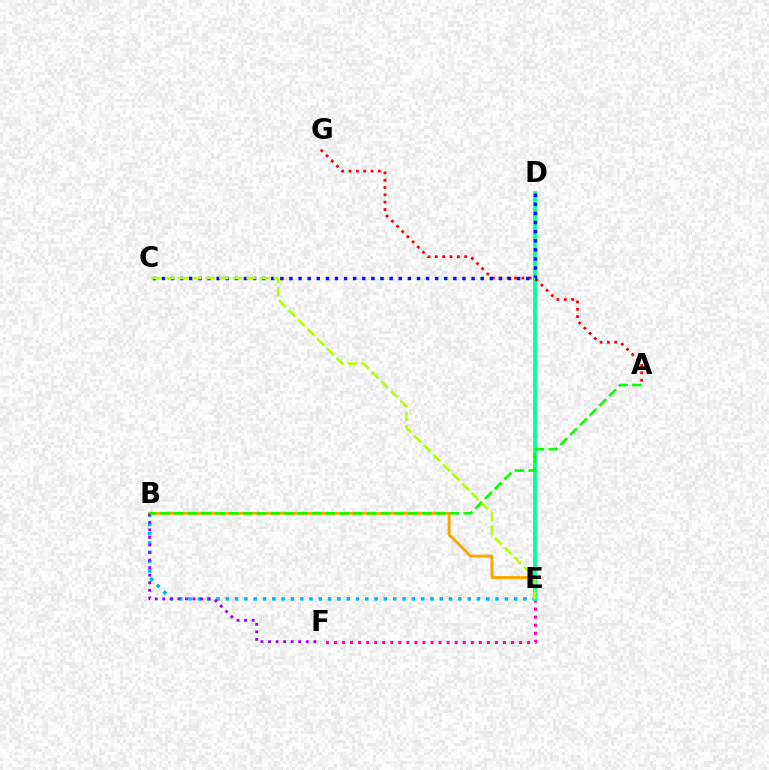{('B', 'E'): [{'color': '#00b5ff', 'line_style': 'dotted', 'thickness': 2.53}, {'color': '#ffa500', 'line_style': 'solid', 'thickness': 2.1}], ('E', 'F'): [{'color': '#ff00bd', 'line_style': 'dotted', 'thickness': 2.19}], ('D', 'E'): [{'color': '#00ff9d', 'line_style': 'solid', 'thickness': 2.7}], ('B', 'F'): [{'color': '#9b00ff', 'line_style': 'dotted', 'thickness': 2.05}], ('A', 'G'): [{'color': '#ff0000', 'line_style': 'dotted', 'thickness': 1.99}], ('C', 'D'): [{'color': '#0010ff', 'line_style': 'dotted', 'thickness': 2.47}], ('A', 'B'): [{'color': '#08ff00', 'line_style': 'dashed', 'thickness': 1.87}], ('C', 'E'): [{'color': '#b3ff00', 'line_style': 'dashed', 'thickness': 1.85}]}